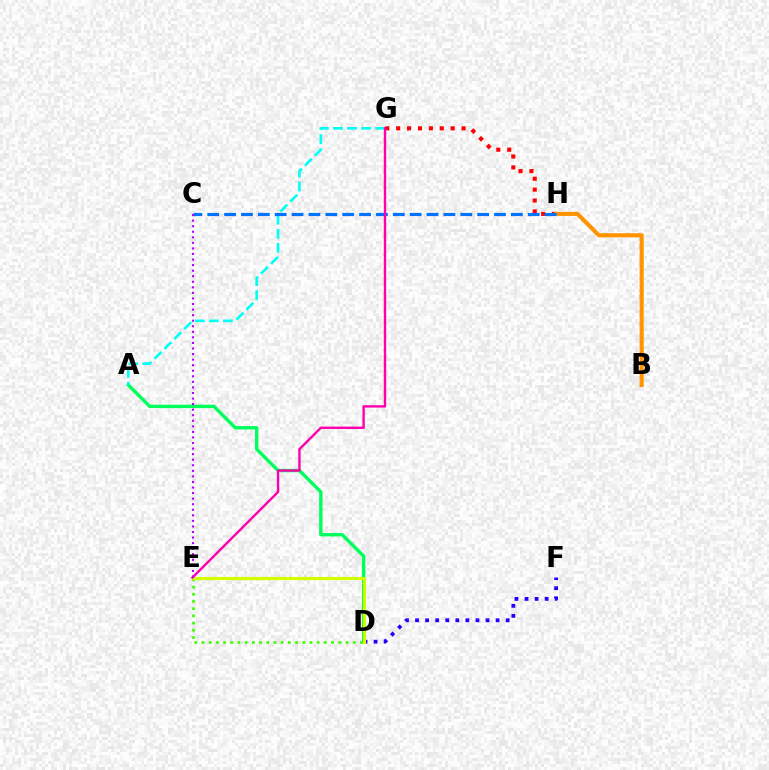{('D', 'F'): [{'color': '#2500ff', 'line_style': 'dotted', 'thickness': 2.73}], ('A', 'D'): [{'color': '#00ff5c', 'line_style': 'solid', 'thickness': 2.43}], ('D', 'E'): [{'color': '#3dff00', 'line_style': 'dotted', 'thickness': 1.96}, {'color': '#d1ff00', 'line_style': 'solid', 'thickness': 2.25}], ('G', 'H'): [{'color': '#ff0000', 'line_style': 'dotted', 'thickness': 2.96}], ('A', 'G'): [{'color': '#00fff6', 'line_style': 'dashed', 'thickness': 1.91}], ('B', 'H'): [{'color': '#ff9400', 'line_style': 'solid', 'thickness': 2.95}], ('C', 'H'): [{'color': '#0074ff', 'line_style': 'dashed', 'thickness': 2.29}], ('E', 'G'): [{'color': '#ff00ac', 'line_style': 'solid', 'thickness': 1.71}], ('C', 'E'): [{'color': '#b900ff', 'line_style': 'dotted', 'thickness': 1.51}]}